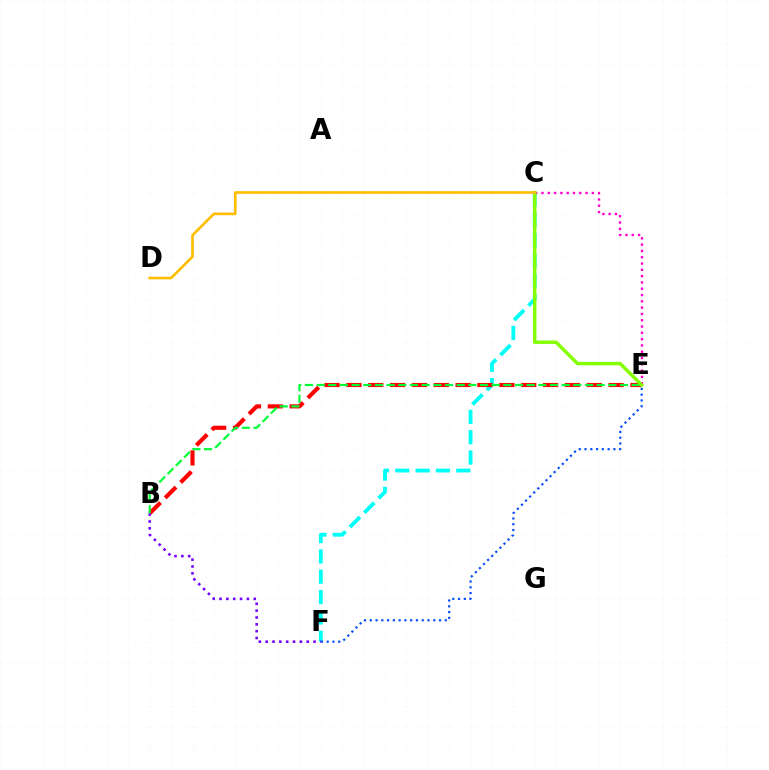{('C', 'F'): [{'color': '#00fff6', 'line_style': 'dashed', 'thickness': 2.76}], ('C', 'E'): [{'color': '#ff00cf', 'line_style': 'dotted', 'thickness': 1.71}, {'color': '#84ff00', 'line_style': 'solid', 'thickness': 2.48}], ('B', 'E'): [{'color': '#ff0000', 'line_style': 'dashed', 'thickness': 2.97}, {'color': '#00ff39', 'line_style': 'dashed', 'thickness': 1.59}], ('C', 'D'): [{'color': '#ffbd00', 'line_style': 'solid', 'thickness': 1.91}], ('E', 'F'): [{'color': '#004bff', 'line_style': 'dotted', 'thickness': 1.57}], ('B', 'F'): [{'color': '#7200ff', 'line_style': 'dotted', 'thickness': 1.86}]}